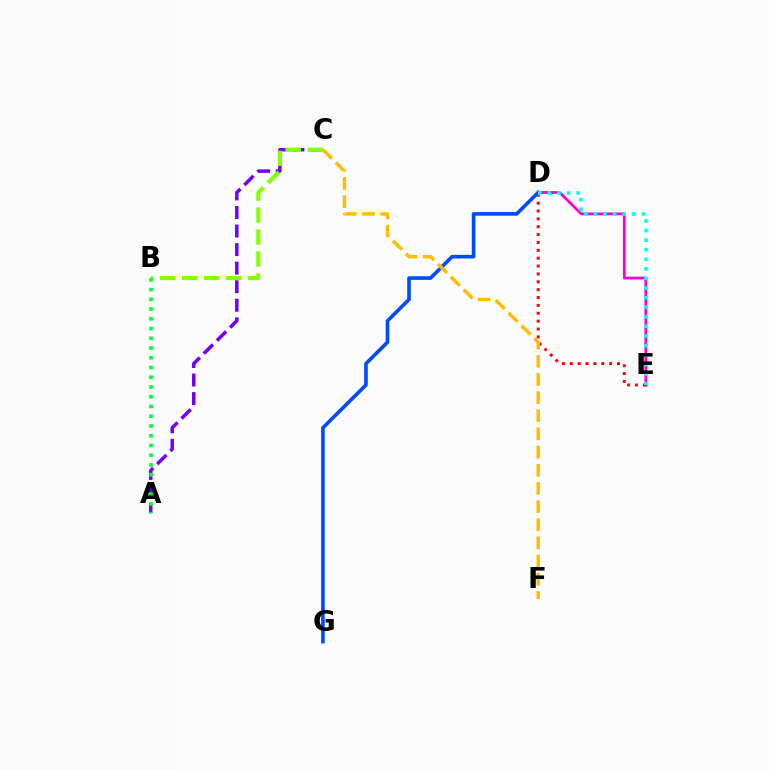{('A', 'C'): [{'color': '#7200ff', 'line_style': 'dashed', 'thickness': 2.52}], ('D', 'E'): [{'color': '#ff00cf', 'line_style': 'solid', 'thickness': 2.03}, {'color': '#ff0000', 'line_style': 'dotted', 'thickness': 2.14}, {'color': '#00fff6', 'line_style': 'dotted', 'thickness': 2.6}], ('B', 'C'): [{'color': '#84ff00', 'line_style': 'dashed', 'thickness': 2.98}], ('A', 'B'): [{'color': '#00ff39', 'line_style': 'dotted', 'thickness': 2.65}], ('D', 'G'): [{'color': '#004bff', 'line_style': 'solid', 'thickness': 2.6}], ('C', 'F'): [{'color': '#ffbd00', 'line_style': 'dashed', 'thickness': 2.47}]}